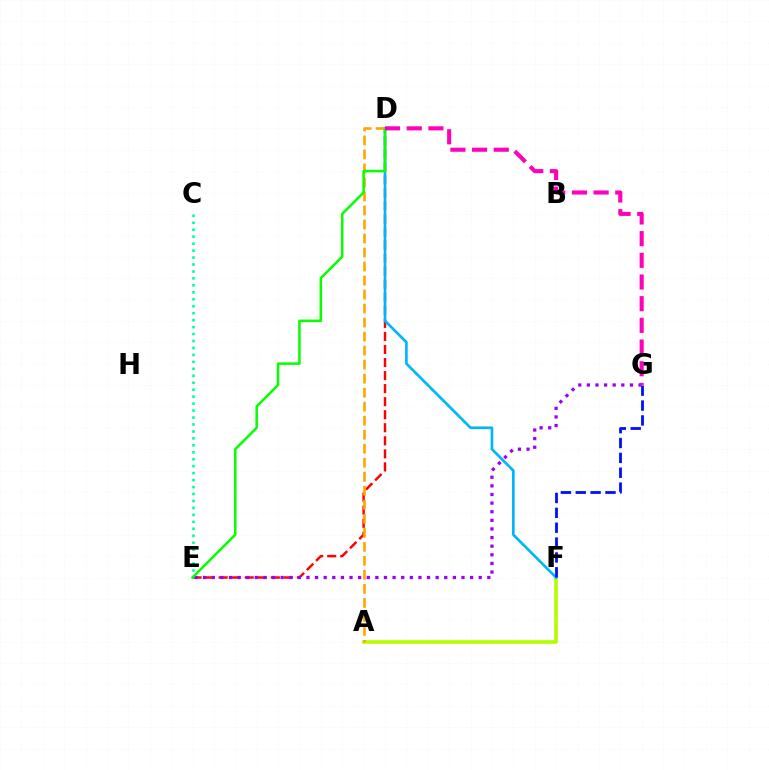{('D', 'E'): [{'color': '#ff0000', 'line_style': 'dashed', 'thickness': 1.77}, {'color': '#08ff00', 'line_style': 'solid', 'thickness': 1.82}], ('C', 'E'): [{'color': '#00ff9d', 'line_style': 'dotted', 'thickness': 1.89}], ('A', 'F'): [{'color': '#b3ff00', 'line_style': 'solid', 'thickness': 2.63}], ('E', 'G'): [{'color': '#9b00ff', 'line_style': 'dotted', 'thickness': 2.34}], ('D', 'F'): [{'color': '#00b5ff', 'line_style': 'solid', 'thickness': 1.91}], ('A', 'D'): [{'color': '#ffa500', 'line_style': 'dashed', 'thickness': 1.9}], ('F', 'G'): [{'color': '#0010ff', 'line_style': 'dashed', 'thickness': 2.02}], ('D', 'G'): [{'color': '#ff00bd', 'line_style': 'dashed', 'thickness': 2.95}]}